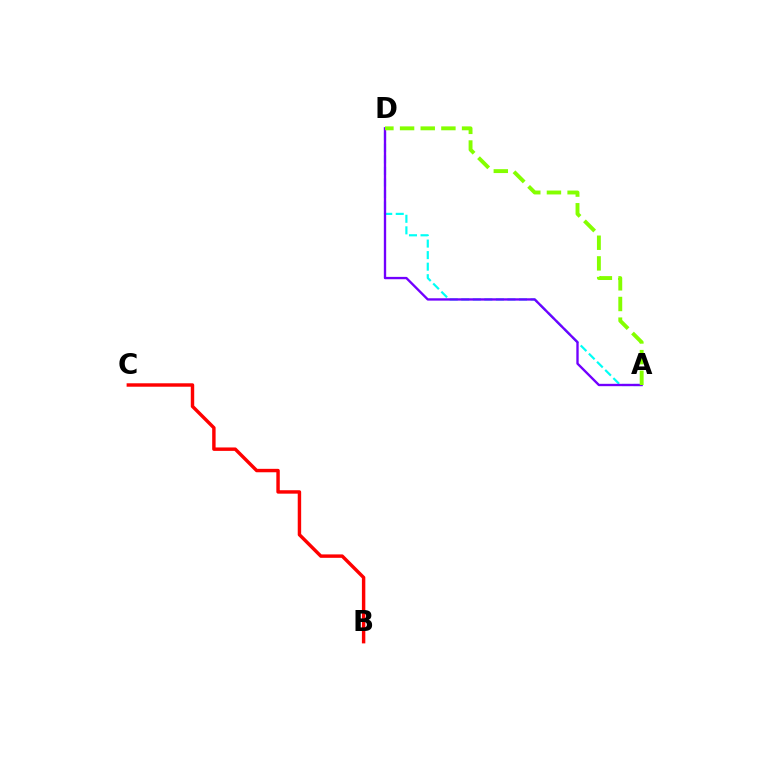{('A', 'D'): [{'color': '#00fff6', 'line_style': 'dashed', 'thickness': 1.57}, {'color': '#7200ff', 'line_style': 'solid', 'thickness': 1.69}, {'color': '#84ff00', 'line_style': 'dashed', 'thickness': 2.81}], ('B', 'C'): [{'color': '#ff0000', 'line_style': 'solid', 'thickness': 2.47}]}